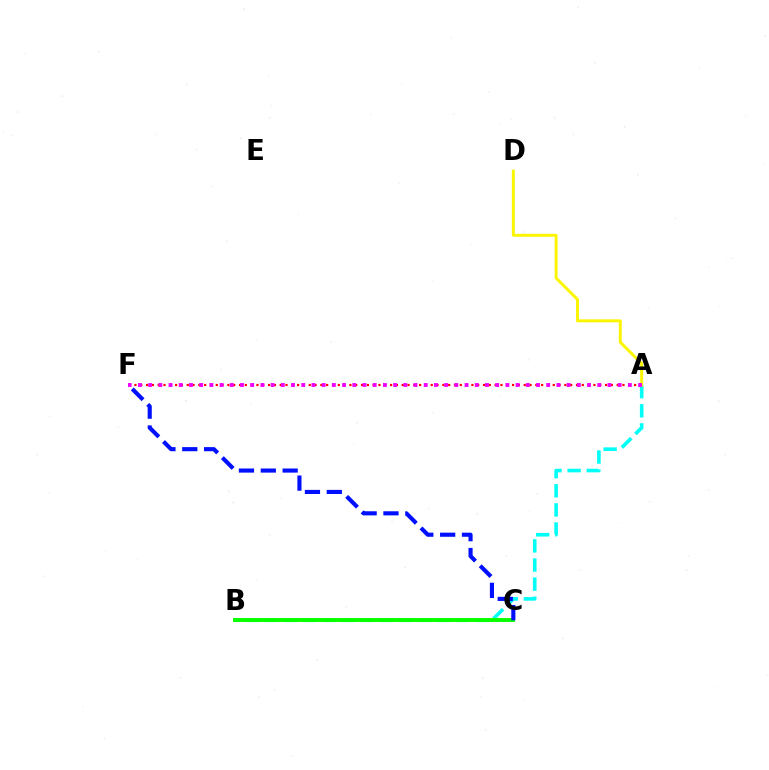{('A', 'B'): [{'color': '#00fff6', 'line_style': 'dashed', 'thickness': 2.6}], ('B', 'C'): [{'color': '#08ff00', 'line_style': 'solid', 'thickness': 2.84}], ('A', 'F'): [{'color': '#ff0000', 'line_style': 'dotted', 'thickness': 1.58}, {'color': '#ee00ff', 'line_style': 'dotted', 'thickness': 2.77}], ('A', 'D'): [{'color': '#fcf500', 'line_style': 'solid', 'thickness': 2.13}], ('C', 'F'): [{'color': '#0010ff', 'line_style': 'dashed', 'thickness': 2.97}]}